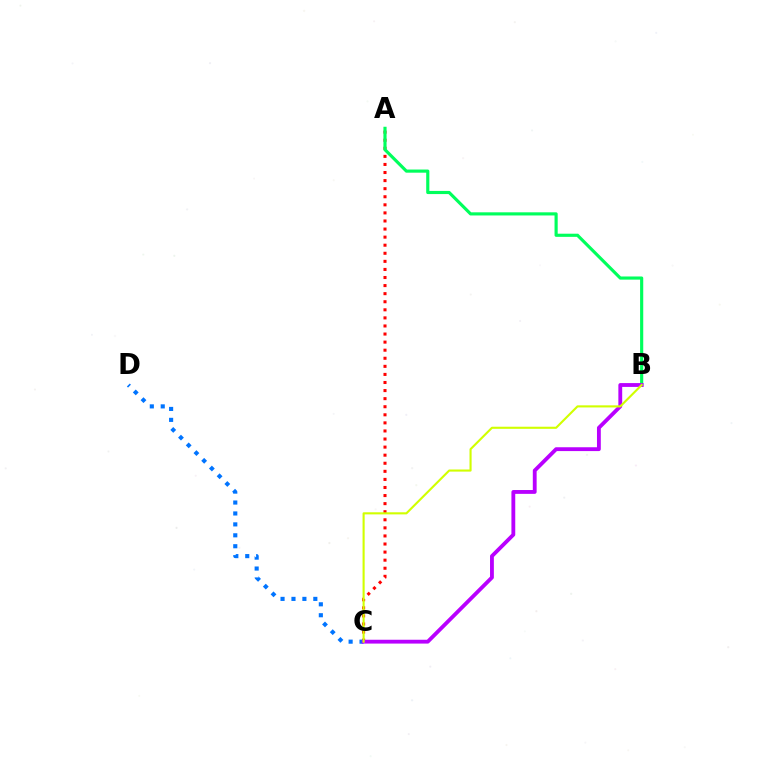{('A', 'C'): [{'color': '#ff0000', 'line_style': 'dotted', 'thickness': 2.19}], ('C', 'D'): [{'color': '#0074ff', 'line_style': 'dotted', 'thickness': 2.97}], ('A', 'B'): [{'color': '#00ff5c', 'line_style': 'solid', 'thickness': 2.27}], ('B', 'C'): [{'color': '#b900ff', 'line_style': 'solid', 'thickness': 2.76}, {'color': '#d1ff00', 'line_style': 'solid', 'thickness': 1.52}]}